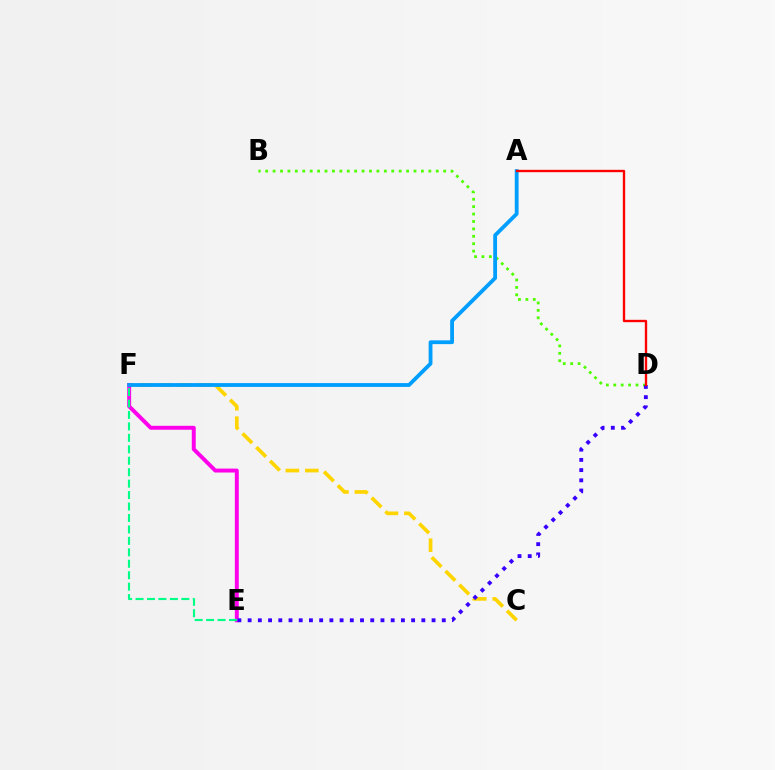{('C', 'F'): [{'color': '#ffd500', 'line_style': 'dashed', 'thickness': 2.64}], ('E', 'F'): [{'color': '#ff00ed', 'line_style': 'solid', 'thickness': 2.84}, {'color': '#00ff86', 'line_style': 'dashed', 'thickness': 1.55}], ('B', 'D'): [{'color': '#4fff00', 'line_style': 'dotted', 'thickness': 2.01}], ('D', 'E'): [{'color': '#3700ff', 'line_style': 'dotted', 'thickness': 2.78}], ('A', 'F'): [{'color': '#009eff', 'line_style': 'solid', 'thickness': 2.74}], ('A', 'D'): [{'color': '#ff0000', 'line_style': 'solid', 'thickness': 1.69}]}